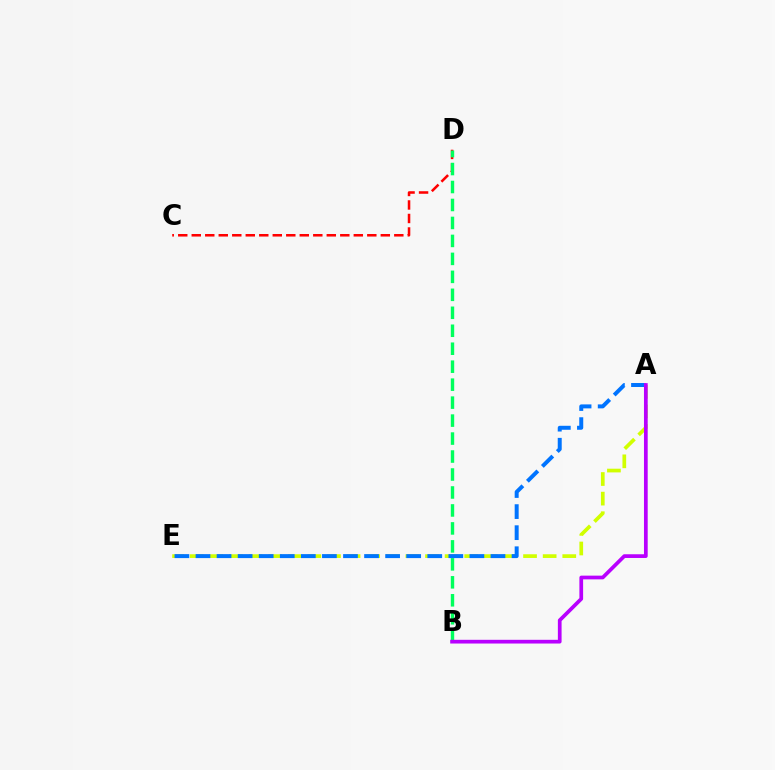{('A', 'E'): [{'color': '#d1ff00', 'line_style': 'dashed', 'thickness': 2.66}, {'color': '#0074ff', 'line_style': 'dashed', 'thickness': 2.86}], ('C', 'D'): [{'color': '#ff0000', 'line_style': 'dashed', 'thickness': 1.83}], ('B', 'D'): [{'color': '#00ff5c', 'line_style': 'dashed', 'thickness': 2.44}], ('A', 'B'): [{'color': '#b900ff', 'line_style': 'solid', 'thickness': 2.68}]}